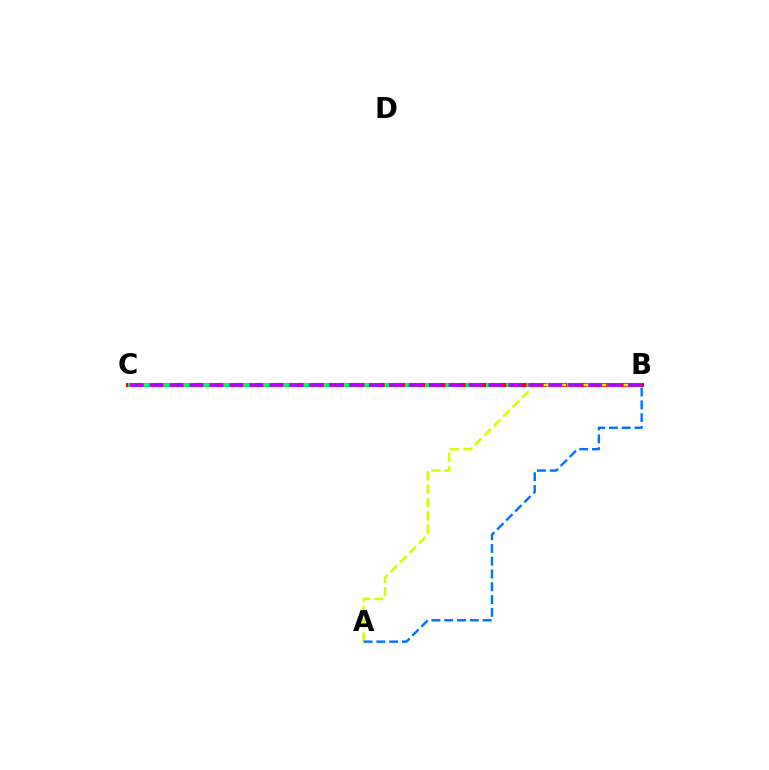{('B', 'C'): [{'color': '#ff0000', 'line_style': 'solid', 'thickness': 2.93}, {'color': '#00ff5c', 'line_style': 'dashed', 'thickness': 2.75}, {'color': '#b900ff', 'line_style': 'dashed', 'thickness': 2.71}], ('A', 'B'): [{'color': '#d1ff00', 'line_style': 'dashed', 'thickness': 1.81}, {'color': '#0074ff', 'line_style': 'dashed', 'thickness': 1.74}]}